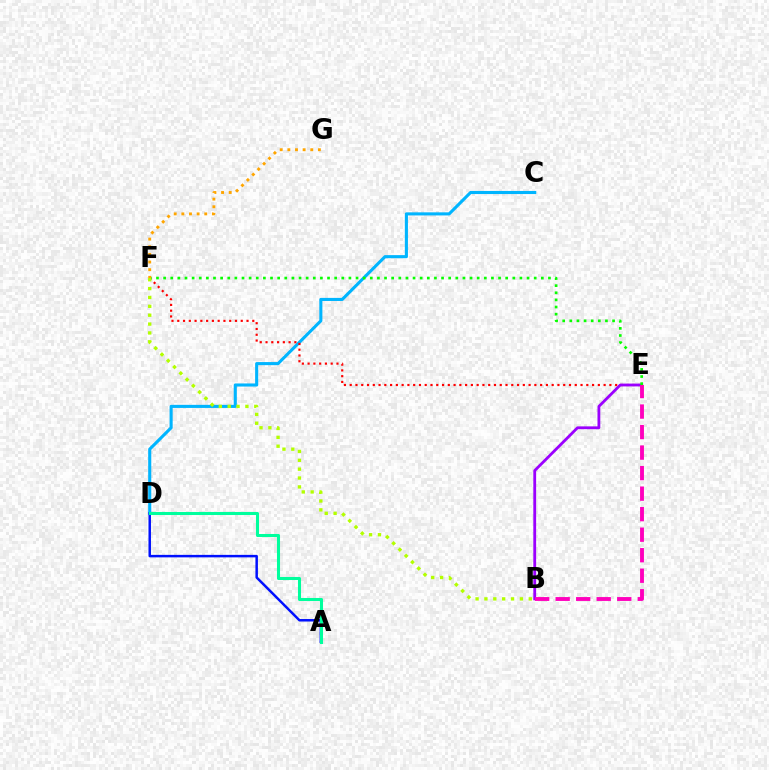{('C', 'D'): [{'color': '#00b5ff', 'line_style': 'solid', 'thickness': 2.23}], ('E', 'F'): [{'color': '#ff0000', 'line_style': 'dotted', 'thickness': 1.57}, {'color': '#08ff00', 'line_style': 'dotted', 'thickness': 1.94}], ('B', 'E'): [{'color': '#9b00ff', 'line_style': 'solid', 'thickness': 2.02}, {'color': '#ff00bd', 'line_style': 'dashed', 'thickness': 2.79}], ('F', 'G'): [{'color': '#ffa500', 'line_style': 'dotted', 'thickness': 2.08}], ('A', 'D'): [{'color': '#0010ff', 'line_style': 'solid', 'thickness': 1.79}, {'color': '#00ff9d', 'line_style': 'solid', 'thickness': 2.2}], ('B', 'F'): [{'color': '#b3ff00', 'line_style': 'dotted', 'thickness': 2.41}]}